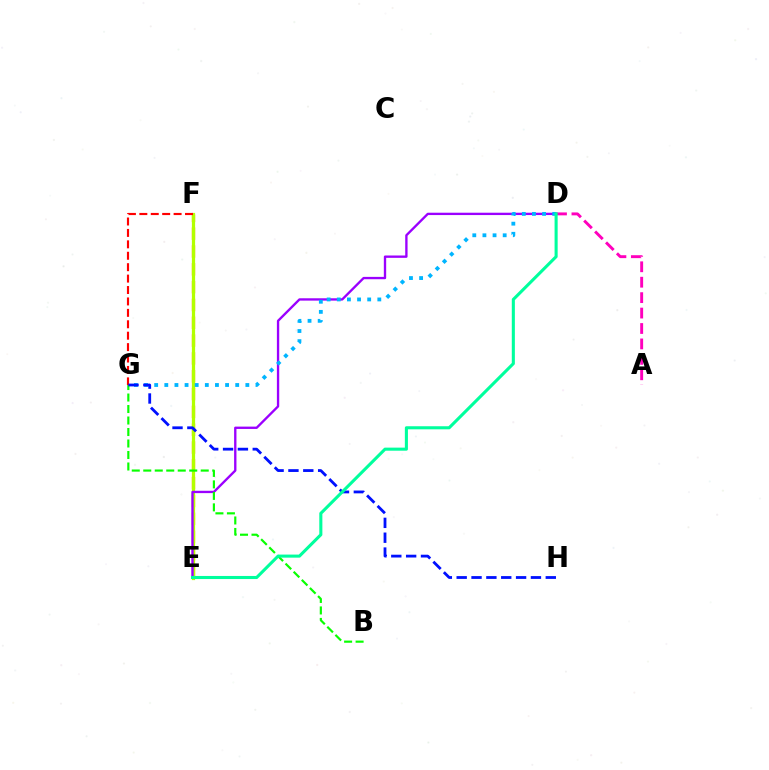{('E', 'F'): [{'color': '#ffa500', 'line_style': 'dashed', 'thickness': 2.42}, {'color': '#b3ff00', 'line_style': 'solid', 'thickness': 2.33}], ('F', 'G'): [{'color': '#ff0000', 'line_style': 'dashed', 'thickness': 1.55}], ('A', 'D'): [{'color': '#ff00bd', 'line_style': 'dashed', 'thickness': 2.1}], ('D', 'E'): [{'color': '#9b00ff', 'line_style': 'solid', 'thickness': 1.69}, {'color': '#00ff9d', 'line_style': 'solid', 'thickness': 2.22}], ('B', 'G'): [{'color': '#08ff00', 'line_style': 'dashed', 'thickness': 1.56}], ('D', 'G'): [{'color': '#00b5ff', 'line_style': 'dotted', 'thickness': 2.75}], ('G', 'H'): [{'color': '#0010ff', 'line_style': 'dashed', 'thickness': 2.02}]}